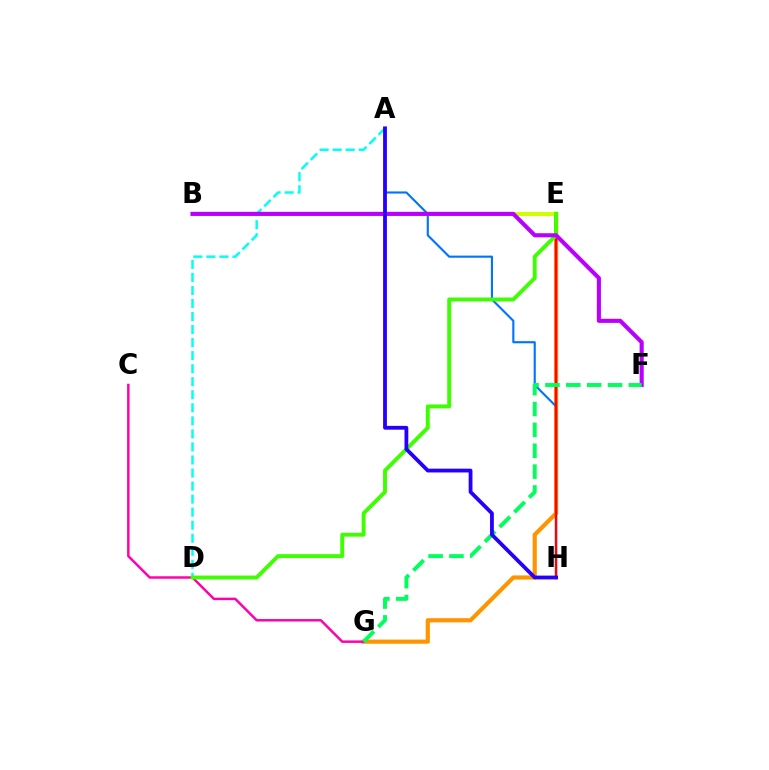{('E', 'G'): [{'color': '#ff9400', 'line_style': 'solid', 'thickness': 3.0}], ('C', 'G'): [{'color': '#ff00ac', 'line_style': 'solid', 'thickness': 1.78}], ('A', 'D'): [{'color': '#00fff6', 'line_style': 'dashed', 'thickness': 1.77}], ('A', 'H'): [{'color': '#0074ff', 'line_style': 'solid', 'thickness': 1.53}, {'color': '#2500ff', 'line_style': 'solid', 'thickness': 2.74}], ('B', 'E'): [{'color': '#d1ff00', 'line_style': 'solid', 'thickness': 2.94}], ('E', 'H'): [{'color': '#ff0000', 'line_style': 'solid', 'thickness': 1.72}], ('D', 'E'): [{'color': '#3dff00', 'line_style': 'solid', 'thickness': 2.8}], ('B', 'F'): [{'color': '#b900ff', 'line_style': 'solid', 'thickness': 2.95}], ('F', 'G'): [{'color': '#00ff5c', 'line_style': 'dashed', 'thickness': 2.83}]}